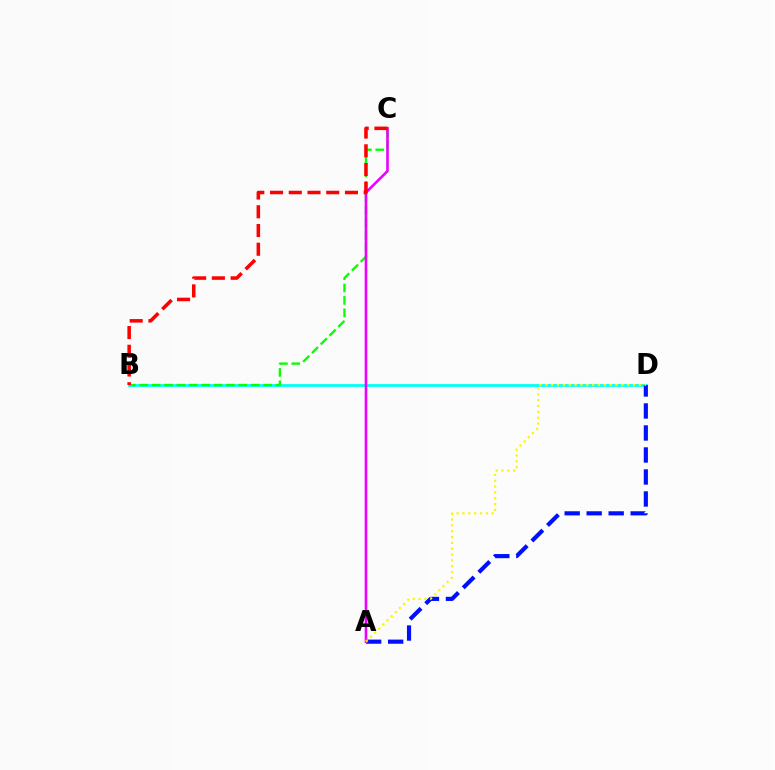{('B', 'D'): [{'color': '#00fff6', 'line_style': 'solid', 'thickness': 2.0}], ('A', 'D'): [{'color': '#0010ff', 'line_style': 'dashed', 'thickness': 2.99}, {'color': '#fcf500', 'line_style': 'dotted', 'thickness': 1.59}], ('B', 'C'): [{'color': '#08ff00', 'line_style': 'dashed', 'thickness': 1.68}, {'color': '#ff0000', 'line_style': 'dashed', 'thickness': 2.54}], ('A', 'C'): [{'color': '#ee00ff', 'line_style': 'solid', 'thickness': 1.87}]}